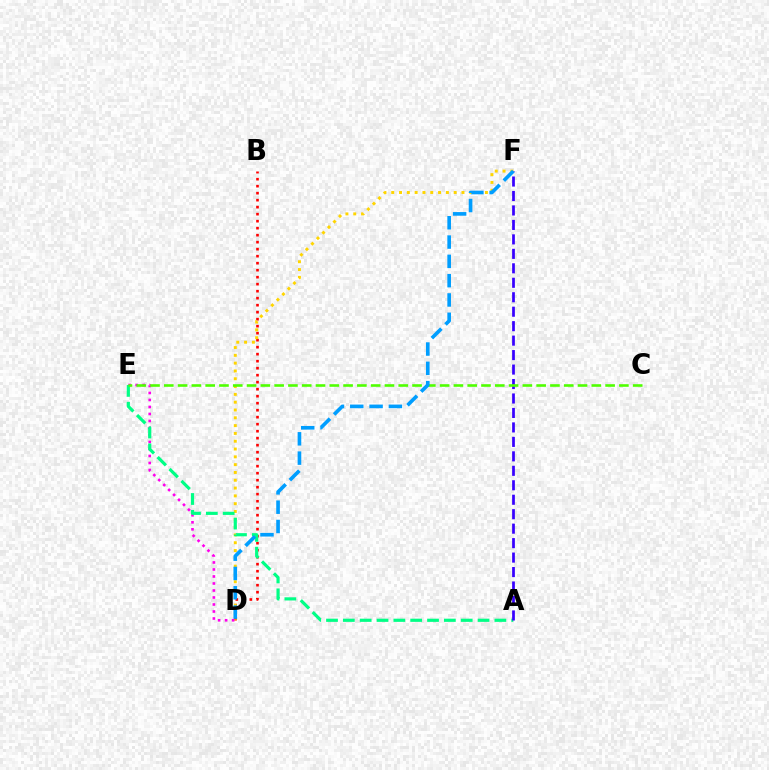{('B', 'D'): [{'color': '#ff0000', 'line_style': 'dotted', 'thickness': 1.9}], ('D', 'F'): [{'color': '#ffd500', 'line_style': 'dotted', 'thickness': 2.12}, {'color': '#009eff', 'line_style': 'dashed', 'thickness': 2.62}], ('D', 'E'): [{'color': '#ff00ed', 'line_style': 'dotted', 'thickness': 1.9}], ('A', 'E'): [{'color': '#00ff86', 'line_style': 'dashed', 'thickness': 2.29}], ('A', 'F'): [{'color': '#3700ff', 'line_style': 'dashed', 'thickness': 1.96}], ('C', 'E'): [{'color': '#4fff00', 'line_style': 'dashed', 'thickness': 1.87}]}